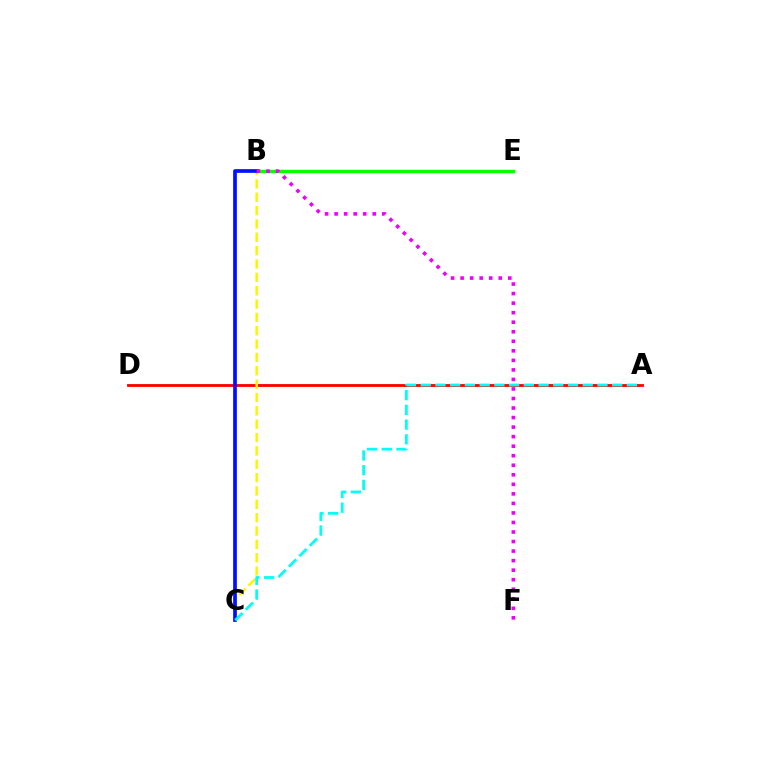{('A', 'D'): [{'color': '#ff0000', 'line_style': 'solid', 'thickness': 2.04}], ('B', 'C'): [{'color': '#fcf500', 'line_style': 'dashed', 'thickness': 1.81}, {'color': '#0010ff', 'line_style': 'solid', 'thickness': 2.67}], ('B', 'E'): [{'color': '#08ff00', 'line_style': 'solid', 'thickness': 2.47}], ('B', 'F'): [{'color': '#ee00ff', 'line_style': 'dotted', 'thickness': 2.59}], ('A', 'C'): [{'color': '#00fff6', 'line_style': 'dashed', 'thickness': 2.0}]}